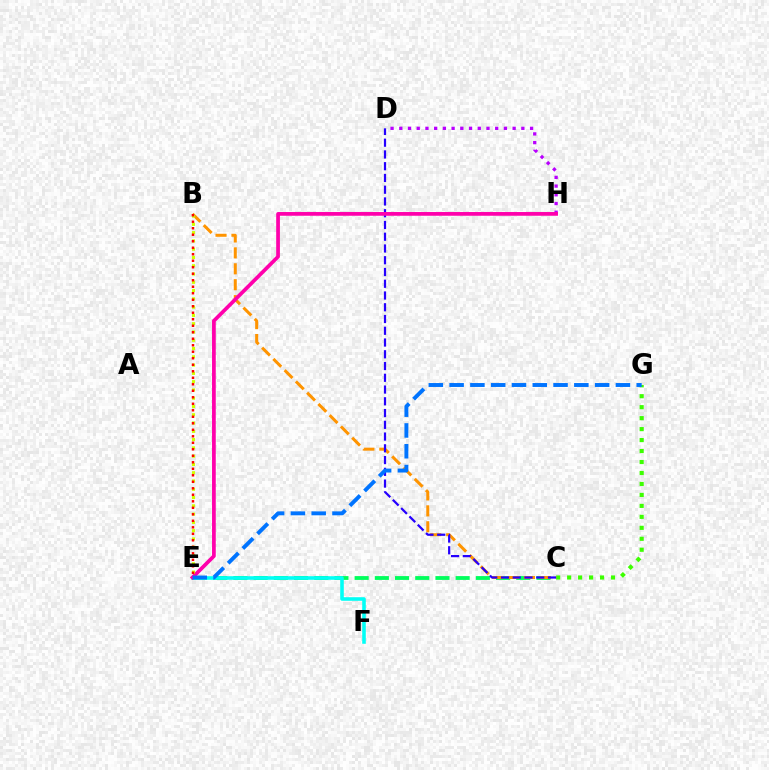{('C', 'G'): [{'color': '#3dff00', 'line_style': 'dotted', 'thickness': 2.98}], ('C', 'E'): [{'color': '#00ff5c', 'line_style': 'dashed', 'thickness': 2.74}], ('B', 'C'): [{'color': '#ff9400', 'line_style': 'dashed', 'thickness': 2.16}], ('C', 'D'): [{'color': '#2500ff', 'line_style': 'dashed', 'thickness': 1.6}], ('E', 'F'): [{'color': '#00fff6', 'line_style': 'solid', 'thickness': 2.58}], ('D', 'H'): [{'color': '#b900ff', 'line_style': 'dotted', 'thickness': 2.37}], ('E', 'H'): [{'color': '#ff00ac', 'line_style': 'solid', 'thickness': 2.68}], ('B', 'E'): [{'color': '#d1ff00', 'line_style': 'dotted', 'thickness': 2.25}, {'color': '#ff0000', 'line_style': 'dotted', 'thickness': 1.77}], ('E', 'G'): [{'color': '#0074ff', 'line_style': 'dashed', 'thickness': 2.82}]}